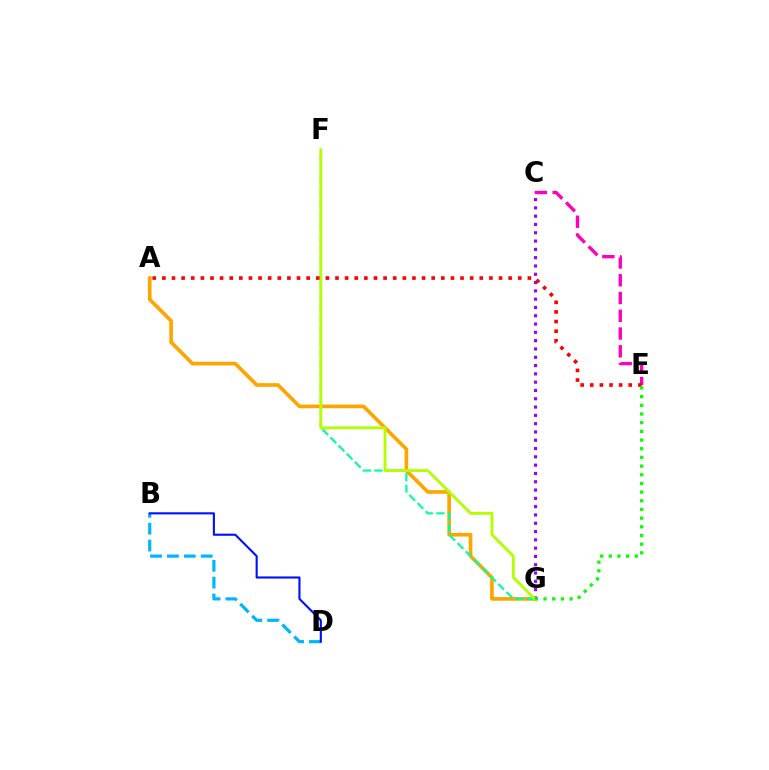{('A', 'G'): [{'color': '#ffa500', 'line_style': 'solid', 'thickness': 2.64}], ('C', 'E'): [{'color': '#ff00bd', 'line_style': 'dashed', 'thickness': 2.41}], ('F', 'G'): [{'color': '#00ff9d', 'line_style': 'dashed', 'thickness': 1.57}, {'color': '#b3ff00', 'line_style': 'solid', 'thickness': 2.05}], ('C', 'G'): [{'color': '#9b00ff', 'line_style': 'dotted', 'thickness': 2.25}], ('B', 'D'): [{'color': '#00b5ff', 'line_style': 'dashed', 'thickness': 2.29}, {'color': '#0010ff', 'line_style': 'solid', 'thickness': 1.52}], ('A', 'E'): [{'color': '#ff0000', 'line_style': 'dotted', 'thickness': 2.61}], ('E', 'G'): [{'color': '#08ff00', 'line_style': 'dotted', 'thickness': 2.36}]}